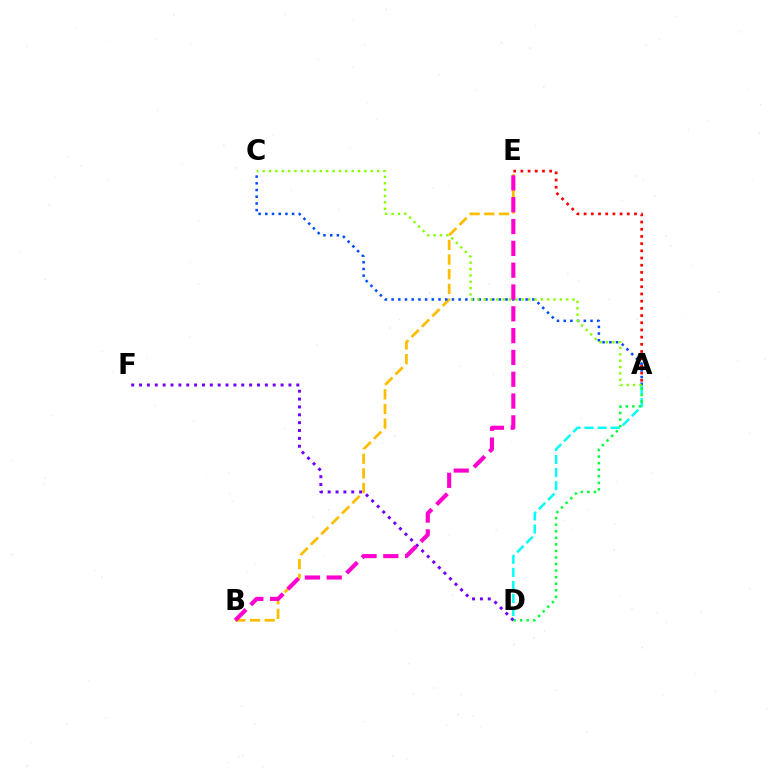{('B', 'E'): [{'color': '#ffbd00', 'line_style': 'dashed', 'thickness': 1.99}, {'color': '#ff00cf', 'line_style': 'dashed', 'thickness': 2.96}], ('A', 'D'): [{'color': '#00fff6', 'line_style': 'dashed', 'thickness': 1.77}, {'color': '#00ff39', 'line_style': 'dotted', 'thickness': 1.78}], ('A', 'E'): [{'color': '#ff0000', 'line_style': 'dotted', 'thickness': 1.95}], ('A', 'C'): [{'color': '#004bff', 'line_style': 'dotted', 'thickness': 1.82}, {'color': '#84ff00', 'line_style': 'dotted', 'thickness': 1.73}], ('D', 'F'): [{'color': '#7200ff', 'line_style': 'dotted', 'thickness': 2.14}]}